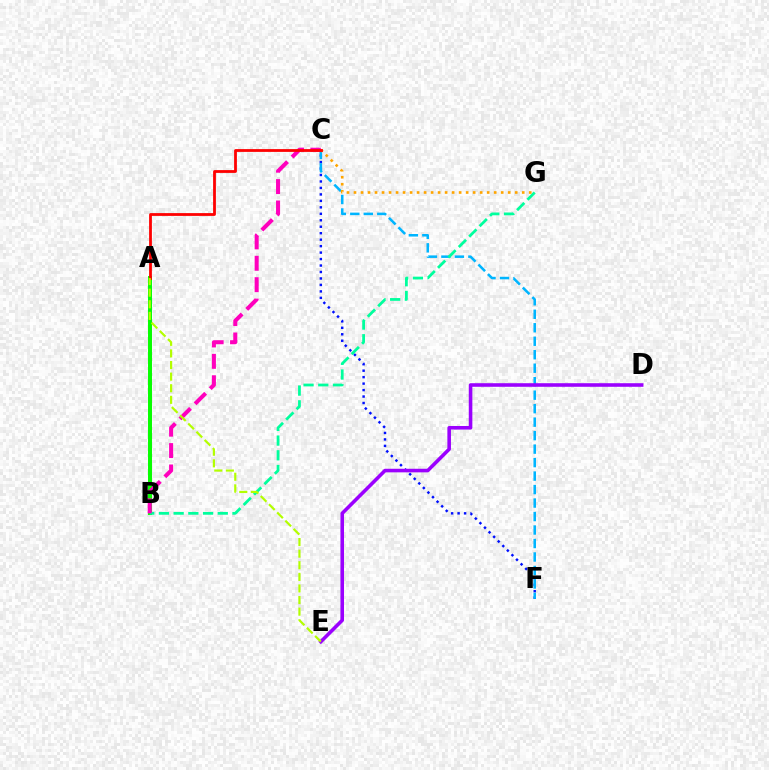{('C', 'F'): [{'color': '#0010ff', 'line_style': 'dotted', 'thickness': 1.76}, {'color': '#00b5ff', 'line_style': 'dashed', 'thickness': 1.83}], ('A', 'B'): [{'color': '#08ff00', 'line_style': 'solid', 'thickness': 2.86}], ('D', 'E'): [{'color': '#9b00ff', 'line_style': 'solid', 'thickness': 2.58}], ('B', 'G'): [{'color': '#00ff9d', 'line_style': 'dashed', 'thickness': 2.0}], ('B', 'C'): [{'color': '#ff00bd', 'line_style': 'dashed', 'thickness': 2.91}], ('C', 'G'): [{'color': '#ffa500', 'line_style': 'dotted', 'thickness': 1.9}], ('A', 'C'): [{'color': '#ff0000', 'line_style': 'solid', 'thickness': 2.01}], ('A', 'E'): [{'color': '#b3ff00', 'line_style': 'dashed', 'thickness': 1.58}]}